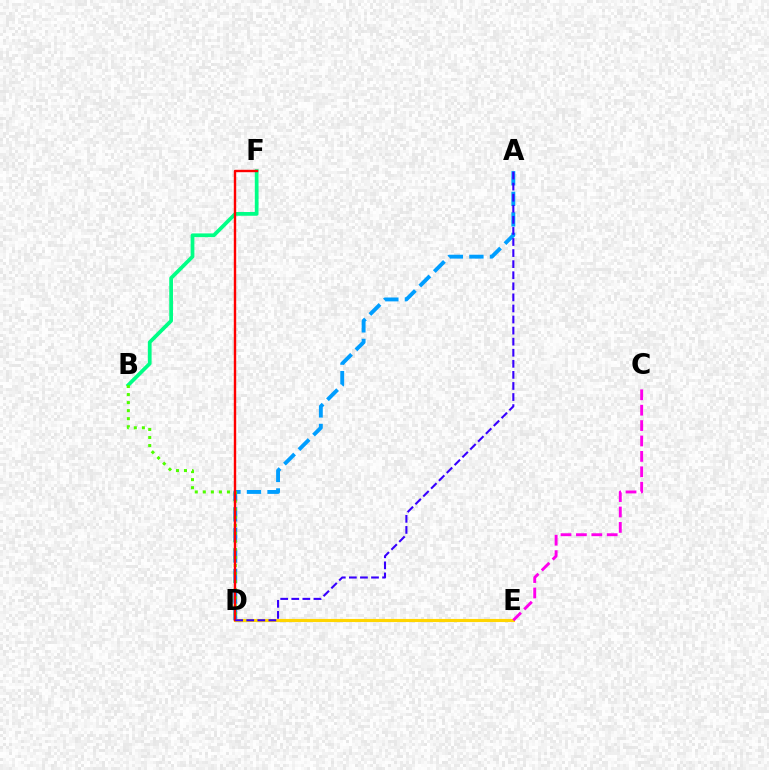{('A', 'D'): [{'color': '#009eff', 'line_style': 'dashed', 'thickness': 2.79}, {'color': '#3700ff', 'line_style': 'dashed', 'thickness': 1.5}], ('D', 'E'): [{'color': '#ffd500', 'line_style': 'solid', 'thickness': 2.25}], ('B', 'F'): [{'color': '#00ff86', 'line_style': 'solid', 'thickness': 2.69}], ('B', 'D'): [{'color': '#4fff00', 'line_style': 'dotted', 'thickness': 2.19}], ('D', 'F'): [{'color': '#ff0000', 'line_style': 'solid', 'thickness': 1.73}], ('C', 'E'): [{'color': '#ff00ed', 'line_style': 'dashed', 'thickness': 2.09}]}